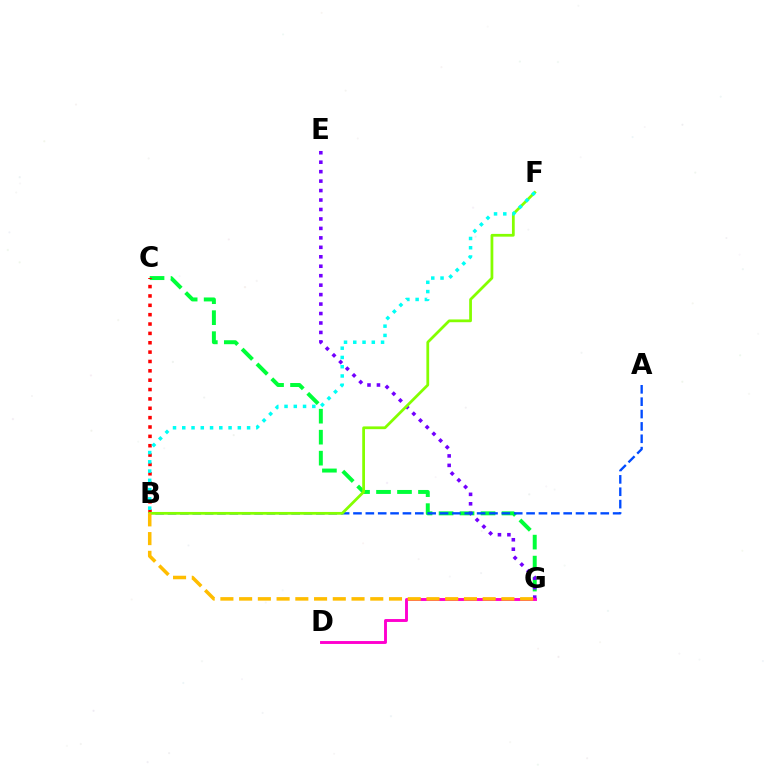{('C', 'G'): [{'color': '#00ff39', 'line_style': 'dashed', 'thickness': 2.85}], ('E', 'G'): [{'color': '#7200ff', 'line_style': 'dotted', 'thickness': 2.57}], ('D', 'G'): [{'color': '#ff00cf', 'line_style': 'solid', 'thickness': 2.09}], ('A', 'B'): [{'color': '#004bff', 'line_style': 'dashed', 'thickness': 1.68}], ('B', 'C'): [{'color': '#ff0000', 'line_style': 'dotted', 'thickness': 2.54}], ('B', 'F'): [{'color': '#84ff00', 'line_style': 'solid', 'thickness': 1.99}, {'color': '#00fff6', 'line_style': 'dotted', 'thickness': 2.52}], ('B', 'G'): [{'color': '#ffbd00', 'line_style': 'dashed', 'thickness': 2.54}]}